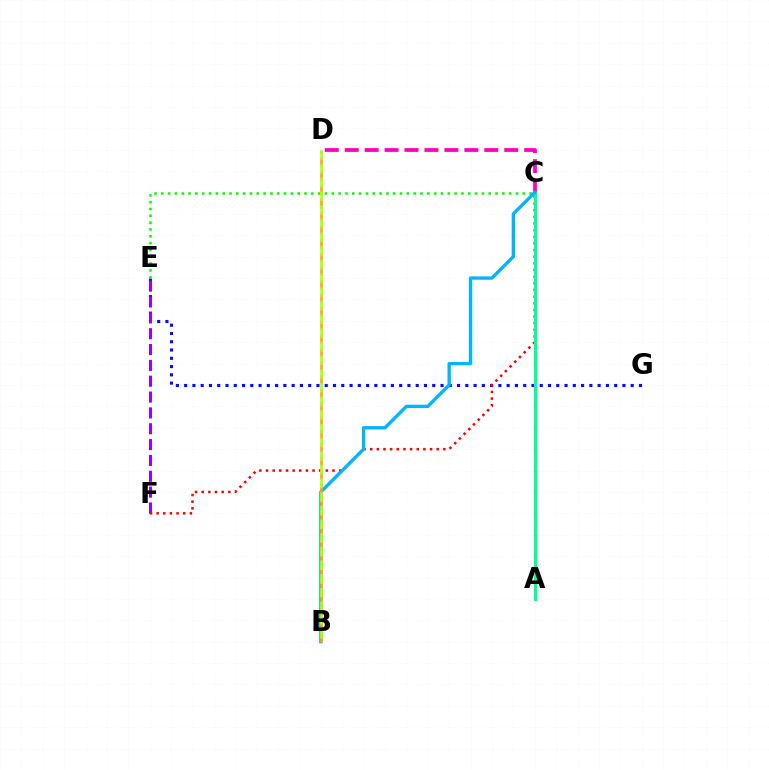{('E', 'G'): [{'color': '#0010ff', 'line_style': 'dotted', 'thickness': 2.25}], ('E', 'F'): [{'color': '#9b00ff', 'line_style': 'dashed', 'thickness': 2.15}], ('C', 'D'): [{'color': '#ff00bd', 'line_style': 'dashed', 'thickness': 2.71}], ('C', 'F'): [{'color': '#ff0000', 'line_style': 'dotted', 'thickness': 1.81}], ('A', 'C'): [{'color': '#00ff9d', 'line_style': 'solid', 'thickness': 2.31}], ('C', 'E'): [{'color': '#08ff00', 'line_style': 'dotted', 'thickness': 1.85}], ('B', 'C'): [{'color': '#00b5ff', 'line_style': 'solid', 'thickness': 2.4}], ('B', 'D'): [{'color': '#ffa500', 'line_style': 'dashed', 'thickness': 1.84}, {'color': '#b3ff00', 'line_style': 'dashed', 'thickness': 1.86}]}